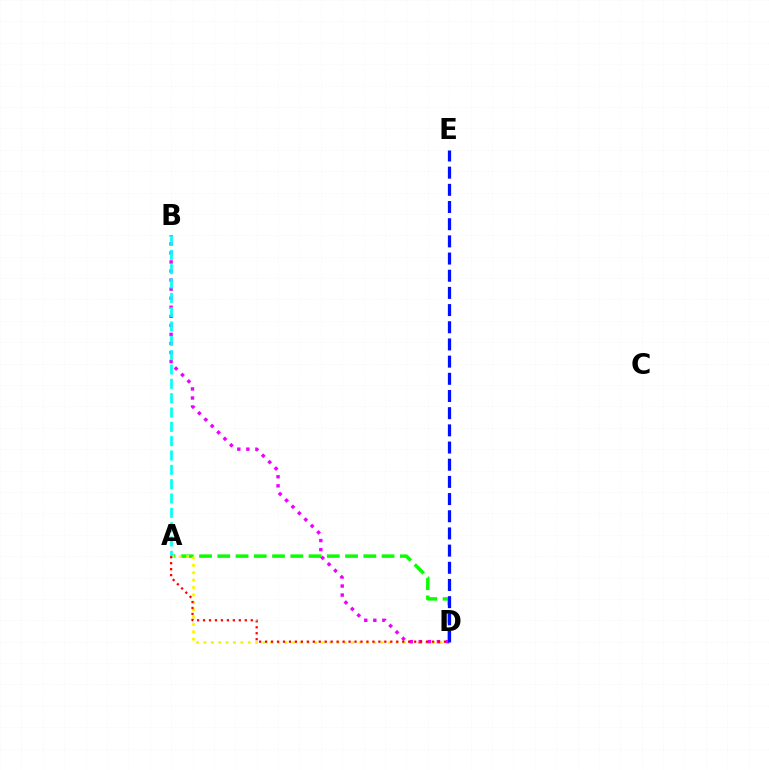{('A', 'D'): [{'color': '#08ff00', 'line_style': 'dashed', 'thickness': 2.48}, {'color': '#fcf500', 'line_style': 'dotted', 'thickness': 2.01}, {'color': '#ff0000', 'line_style': 'dotted', 'thickness': 1.62}], ('B', 'D'): [{'color': '#ee00ff', 'line_style': 'dotted', 'thickness': 2.46}], ('A', 'B'): [{'color': '#00fff6', 'line_style': 'dashed', 'thickness': 1.95}], ('D', 'E'): [{'color': '#0010ff', 'line_style': 'dashed', 'thickness': 2.33}]}